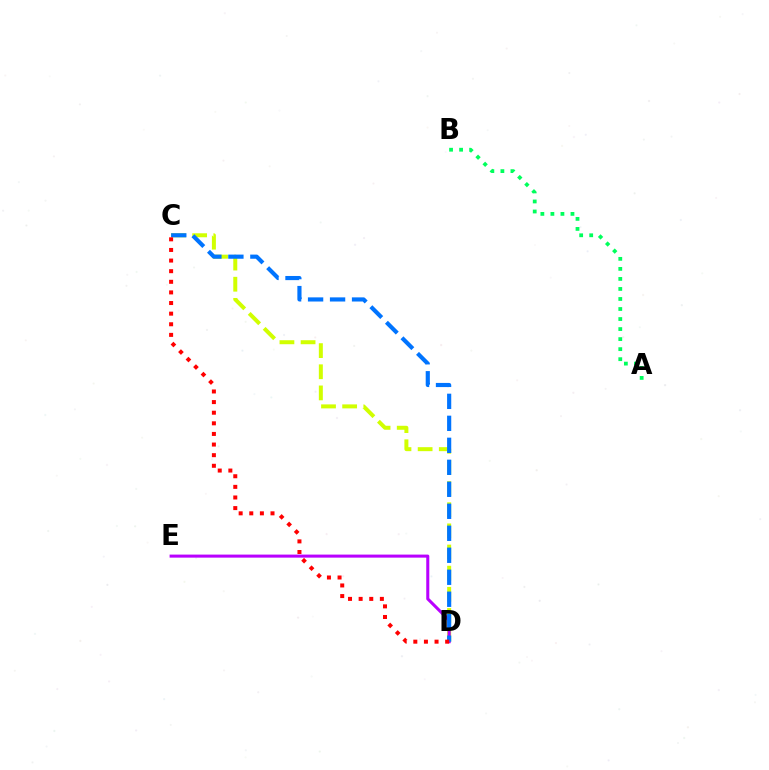{('C', 'D'): [{'color': '#d1ff00', 'line_style': 'dashed', 'thickness': 2.87}, {'color': '#0074ff', 'line_style': 'dashed', 'thickness': 2.99}, {'color': '#ff0000', 'line_style': 'dotted', 'thickness': 2.88}], ('D', 'E'): [{'color': '#b900ff', 'line_style': 'solid', 'thickness': 2.19}], ('A', 'B'): [{'color': '#00ff5c', 'line_style': 'dotted', 'thickness': 2.73}]}